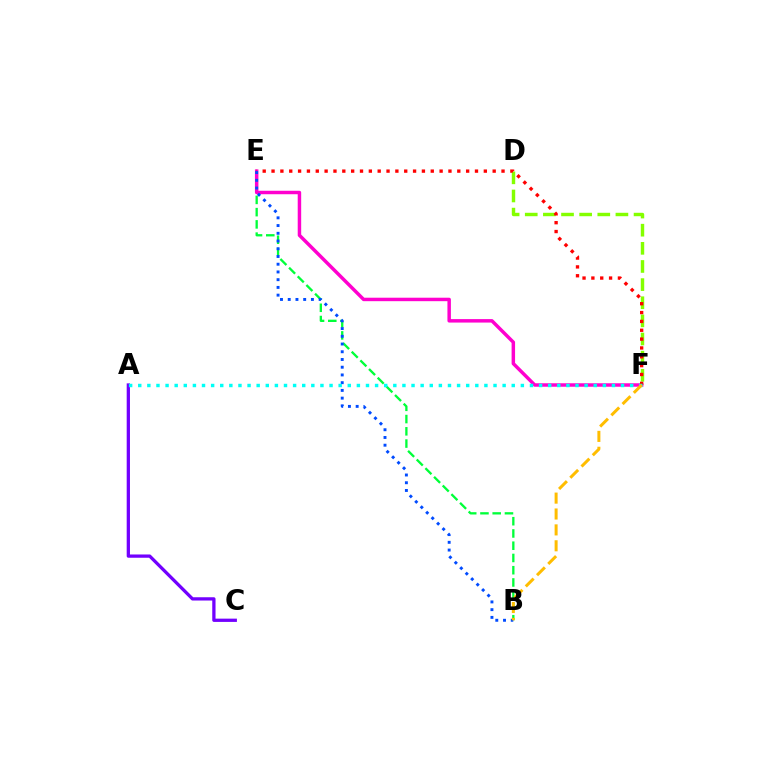{('B', 'E'): [{'color': '#00ff39', 'line_style': 'dashed', 'thickness': 1.66}, {'color': '#004bff', 'line_style': 'dotted', 'thickness': 2.1}], ('E', 'F'): [{'color': '#ff00cf', 'line_style': 'solid', 'thickness': 2.5}, {'color': '#ff0000', 'line_style': 'dotted', 'thickness': 2.4}], ('D', 'F'): [{'color': '#84ff00', 'line_style': 'dashed', 'thickness': 2.46}], ('A', 'C'): [{'color': '#7200ff', 'line_style': 'solid', 'thickness': 2.36}], ('A', 'F'): [{'color': '#00fff6', 'line_style': 'dotted', 'thickness': 2.48}], ('B', 'F'): [{'color': '#ffbd00', 'line_style': 'dashed', 'thickness': 2.16}]}